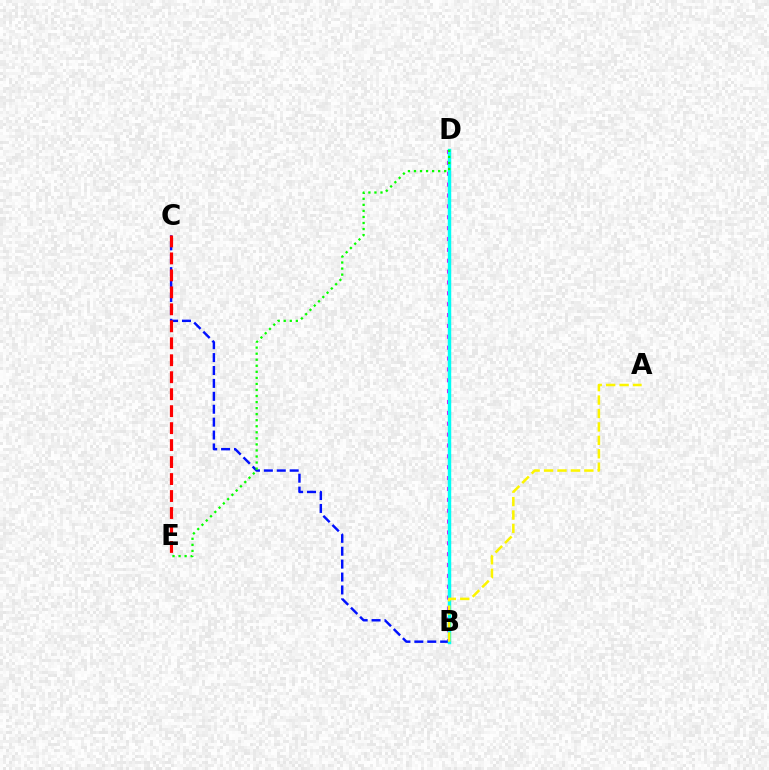{('B', 'D'): [{'color': '#ee00ff', 'line_style': 'dotted', 'thickness': 2.95}, {'color': '#00fff6', 'line_style': 'solid', 'thickness': 2.47}], ('B', 'C'): [{'color': '#0010ff', 'line_style': 'dashed', 'thickness': 1.75}], ('D', 'E'): [{'color': '#08ff00', 'line_style': 'dotted', 'thickness': 1.64}], ('C', 'E'): [{'color': '#ff0000', 'line_style': 'dashed', 'thickness': 2.31}], ('A', 'B'): [{'color': '#fcf500', 'line_style': 'dashed', 'thickness': 1.82}]}